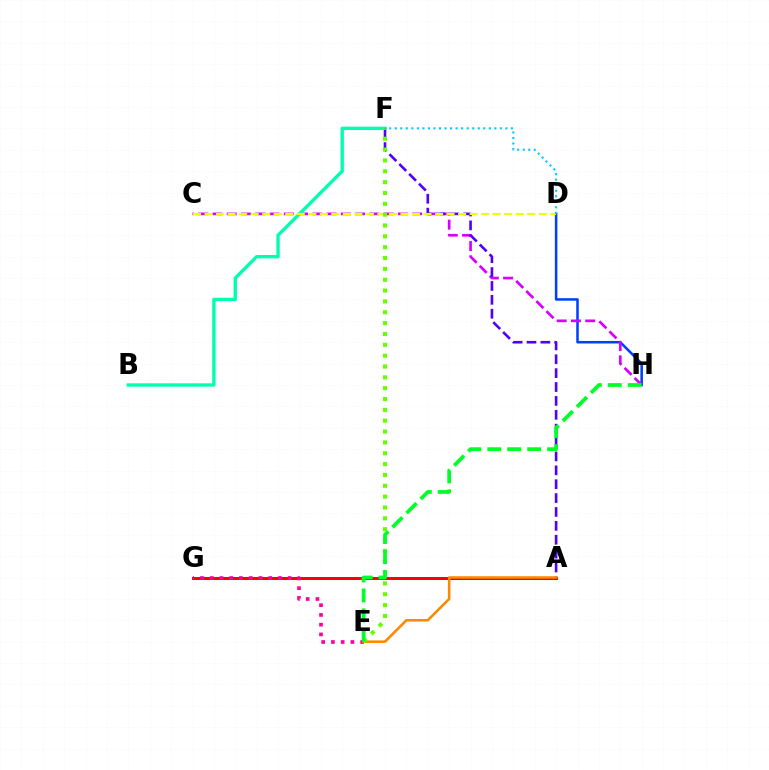{('D', 'H'): [{'color': '#003fff', 'line_style': 'solid', 'thickness': 1.83}], ('C', 'H'): [{'color': '#d600ff', 'line_style': 'dashed', 'thickness': 1.94}], ('B', 'F'): [{'color': '#00ffaf', 'line_style': 'solid', 'thickness': 2.42}], ('A', 'G'): [{'color': '#ff0000', 'line_style': 'solid', 'thickness': 2.16}], ('A', 'F'): [{'color': '#4f00ff', 'line_style': 'dashed', 'thickness': 1.89}], ('E', 'G'): [{'color': '#ff00a0', 'line_style': 'dotted', 'thickness': 2.65}], ('A', 'E'): [{'color': '#ff8800', 'line_style': 'solid', 'thickness': 1.85}], ('C', 'D'): [{'color': '#eeff00', 'line_style': 'dashed', 'thickness': 1.57}], ('E', 'F'): [{'color': '#66ff00', 'line_style': 'dotted', 'thickness': 2.95}], ('E', 'H'): [{'color': '#00ff27', 'line_style': 'dashed', 'thickness': 2.71}], ('D', 'F'): [{'color': '#00c7ff', 'line_style': 'dotted', 'thickness': 1.5}]}